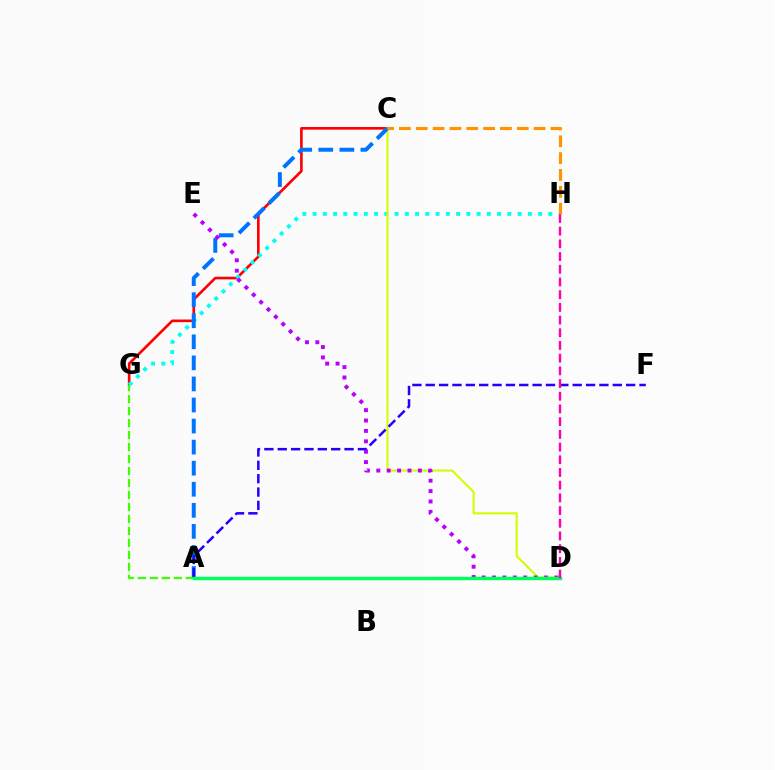{('C', 'G'): [{'color': '#ff0000', 'line_style': 'solid', 'thickness': 1.9}], ('G', 'H'): [{'color': '#00fff6', 'line_style': 'dotted', 'thickness': 2.79}], ('C', 'D'): [{'color': '#d1ff00', 'line_style': 'solid', 'thickness': 1.5}], ('A', 'C'): [{'color': '#0074ff', 'line_style': 'dashed', 'thickness': 2.86}], ('A', 'G'): [{'color': '#3dff00', 'line_style': 'dashed', 'thickness': 1.63}], ('A', 'F'): [{'color': '#2500ff', 'line_style': 'dashed', 'thickness': 1.81}], ('D', 'E'): [{'color': '#b900ff', 'line_style': 'dotted', 'thickness': 2.82}], ('A', 'D'): [{'color': '#00ff5c', 'line_style': 'solid', 'thickness': 2.48}], ('D', 'H'): [{'color': '#ff00ac', 'line_style': 'dashed', 'thickness': 1.73}], ('C', 'H'): [{'color': '#ff9400', 'line_style': 'dashed', 'thickness': 2.29}]}